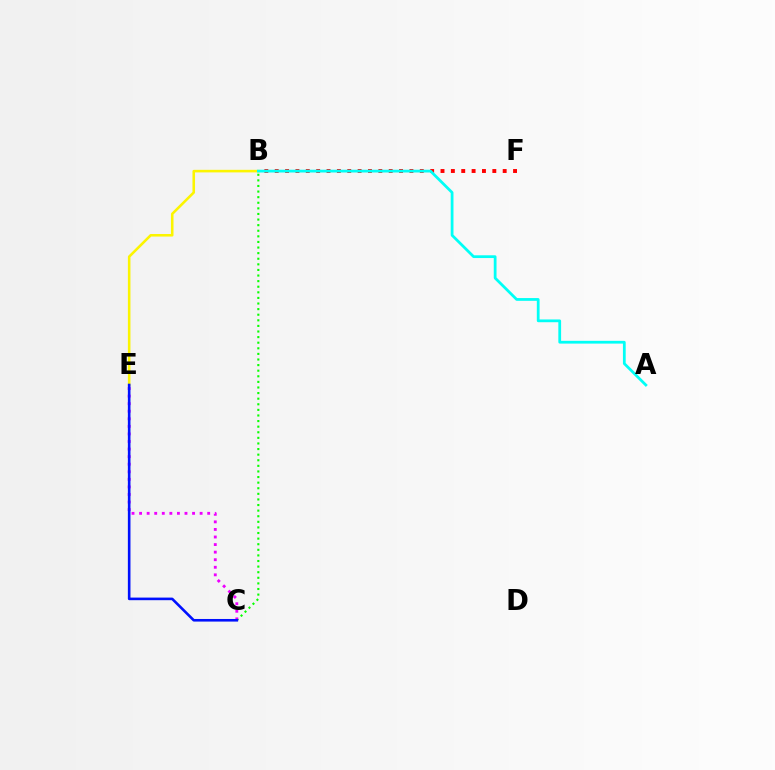{('B', 'C'): [{'color': '#08ff00', 'line_style': 'dotted', 'thickness': 1.52}], ('B', 'E'): [{'color': '#fcf500', 'line_style': 'solid', 'thickness': 1.85}], ('B', 'F'): [{'color': '#ff0000', 'line_style': 'dotted', 'thickness': 2.82}], ('C', 'E'): [{'color': '#ee00ff', 'line_style': 'dotted', 'thickness': 2.06}, {'color': '#0010ff', 'line_style': 'solid', 'thickness': 1.87}], ('A', 'B'): [{'color': '#00fff6', 'line_style': 'solid', 'thickness': 1.99}]}